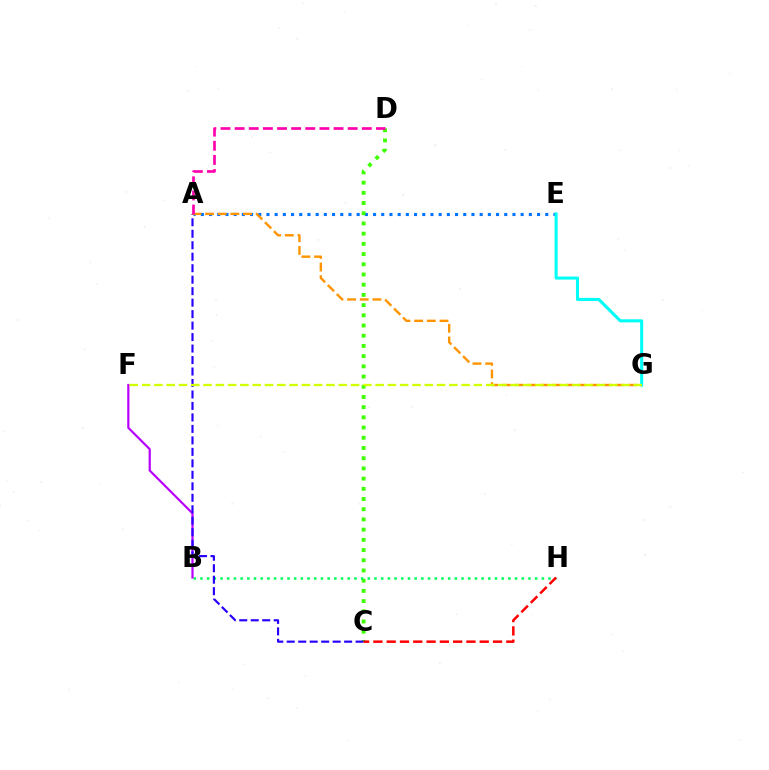{('A', 'E'): [{'color': '#0074ff', 'line_style': 'dotted', 'thickness': 2.23}], ('C', 'D'): [{'color': '#3dff00', 'line_style': 'dotted', 'thickness': 2.77}], ('B', 'H'): [{'color': '#00ff5c', 'line_style': 'dotted', 'thickness': 1.82}], ('B', 'F'): [{'color': '#b900ff', 'line_style': 'solid', 'thickness': 1.59}], ('A', 'C'): [{'color': '#2500ff', 'line_style': 'dashed', 'thickness': 1.56}], ('E', 'G'): [{'color': '#00fff6', 'line_style': 'solid', 'thickness': 2.21}], ('A', 'G'): [{'color': '#ff9400', 'line_style': 'dashed', 'thickness': 1.72}], ('C', 'H'): [{'color': '#ff0000', 'line_style': 'dashed', 'thickness': 1.81}], ('A', 'D'): [{'color': '#ff00ac', 'line_style': 'dashed', 'thickness': 1.92}], ('F', 'G'): [{'color': '#d1ff00', 'line_style': 'dashed', 'thickness': 1.67}]}